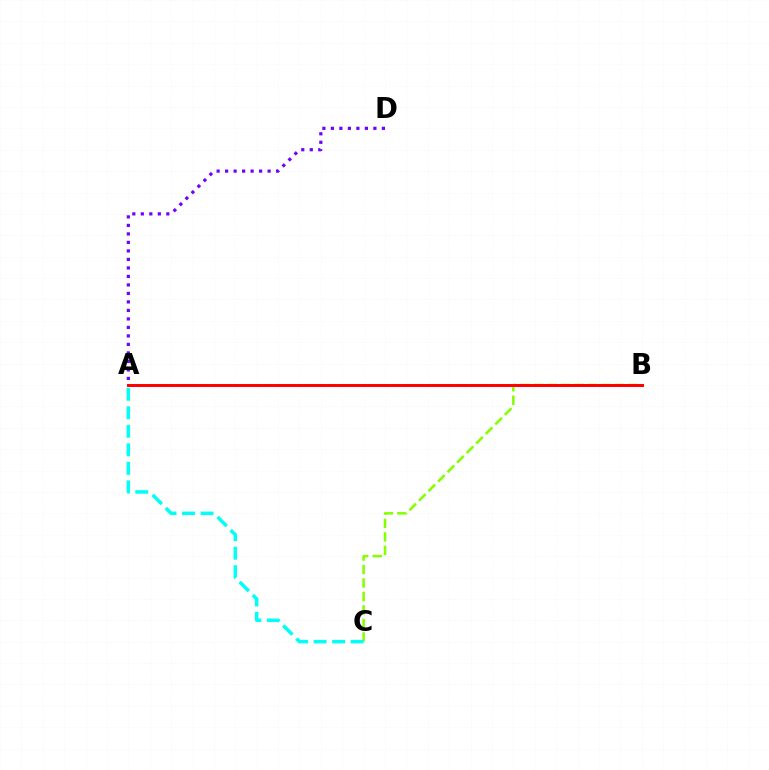{('B', 'C'): [{'color': '#84ff00', 'line_style': 'dashed', 'thickness': 1.83}], ('A', 'C'): [{'color': '#00fff6', 'line_style': 'dashed', 'thickness': 2.52}], ('A', 'D'): [{'color': '#7200ff', 'line_style': 'dotted', 'thickness': 2.31}], ('A', 'B'): [{'color': '#ff0000', 'line_style': 'solid', 'thickness': 2.14}]}